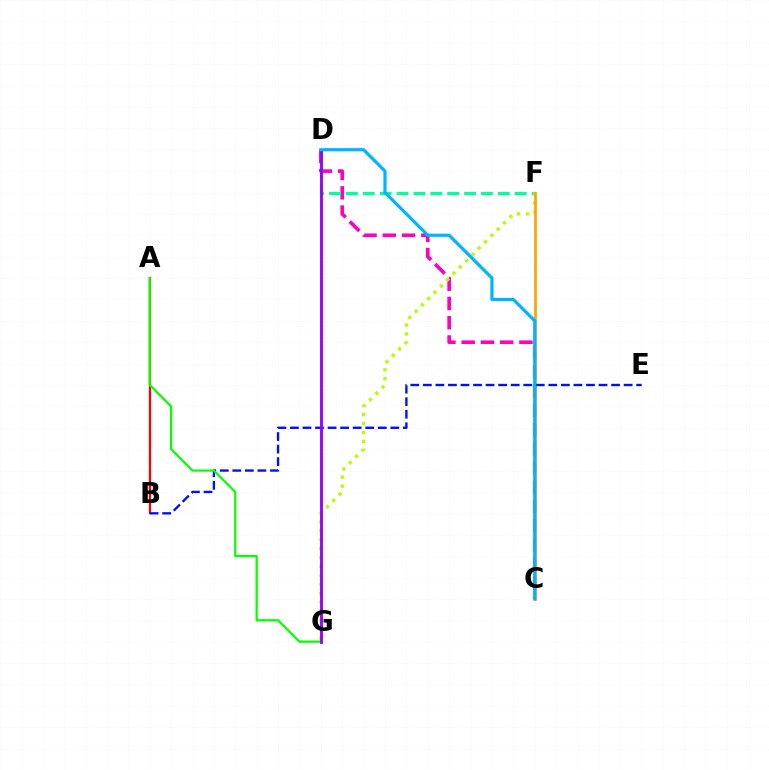{('C', 'D'): [{'color': '#ff00bd', 'line_style': 'dashed', 'thickness': 2.62}, {'color': '#00b5ff', 'line_style': 'solid', 'thickness': 2.3}], ('D', 'F'): [{'color': '#00ff9d', 'line_style': 'dashed', 'thickness': 2.29}], ('F', 'G'): [{'color': '#b3ff00', 'line_style': 'dotted', 'thickness': 2.43}], ('A', 'B'): [{'color': '#ff0000', 'line_style': 'solid', 'thickness': 1.64}], ('C', 'F'): [{'color': '#ffa500', 'line_style': 'solid', 'thickness': 1.97}], ('B', 'E'): [{'color': '#0010ff', 'line_style': 'dashed', 'thickness': 1.7}], ('A', 'G'): [{'color': '#08ff00', 'line_style': 'solid', 'thickness': 1.61}], ('D', 'G'): [{'color': '#9b00ff', 'line_style': 'solid', 'thickness': 2.07}]}